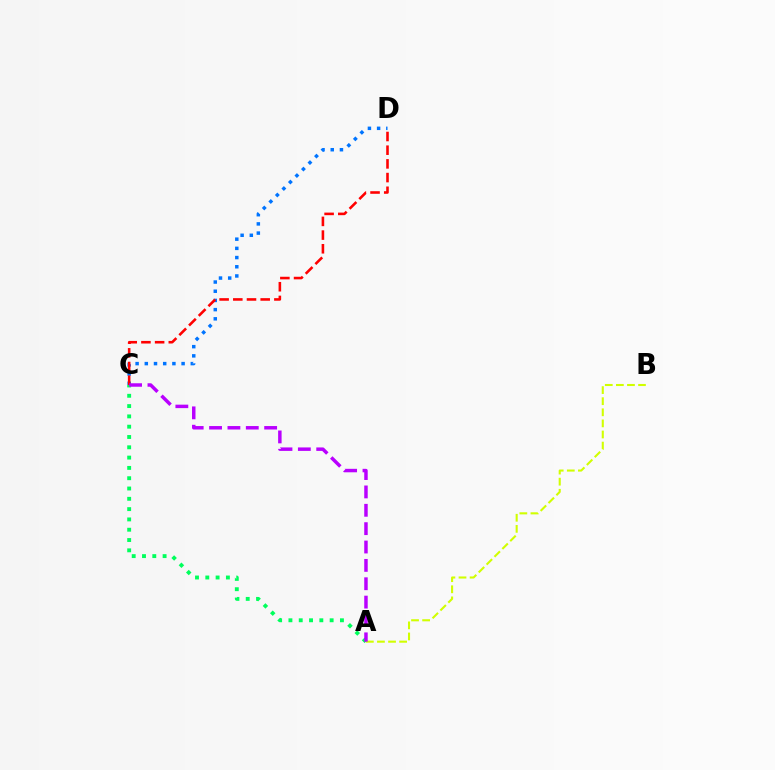{('C', 'D'): [{'color': '#0074ff', 'line_style': 'dotted', 'thickness': 2.5}, {'color': '#ff0000', 'line_style': 'dashed', 'thickness': 1.86}], ('A', 'C'): [{'color': '#00ff5c', 'line_style': 'dotted', 'thickness': 2.8}, {'color': '#b900ff', 'line_style': 'dashed', 'thickness': 2.49}], ('A', 'B'): [{'color': '#d1ff00', 'line_style': 'dashed', 'thickness': 1.51}]}